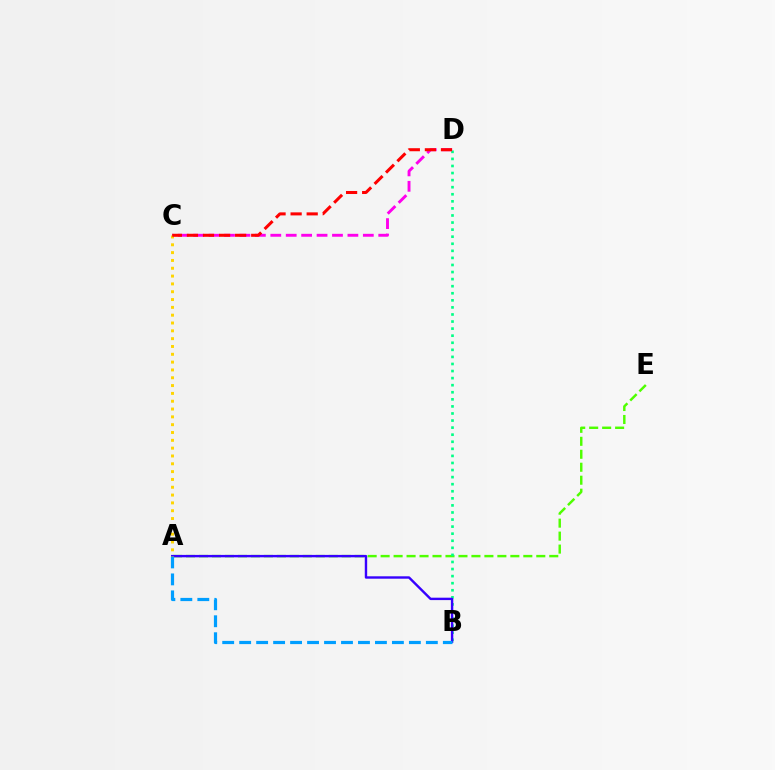{('A', 'E'): [{'color': '#4fff00', 'line_style': 'dashed', 'thickness': 1.76}], ('B', 'D'): [{'color': '#00ff86', 'line_style': 'dotted', 'thickness': 1.92}], ('A', 'B'): [{'color': '#3700ff', 'line_style': 'solid', 'thickness': 1.73}, {'color': '#009eff', 'line_style': 'dashed', 'thickness': 2.31}], ('C', 'D'): [{'color': '#ff00ed', 'line_style': 'dashed', 'thickness': 2.1}, {'color': '#ff0000', 'line_style': 'dashed', 'thickness': 2.18}], ('A', 'C'): [{'color': '#ffd500', 'line_style': 'dotted', 'thickness': 2.12}]}